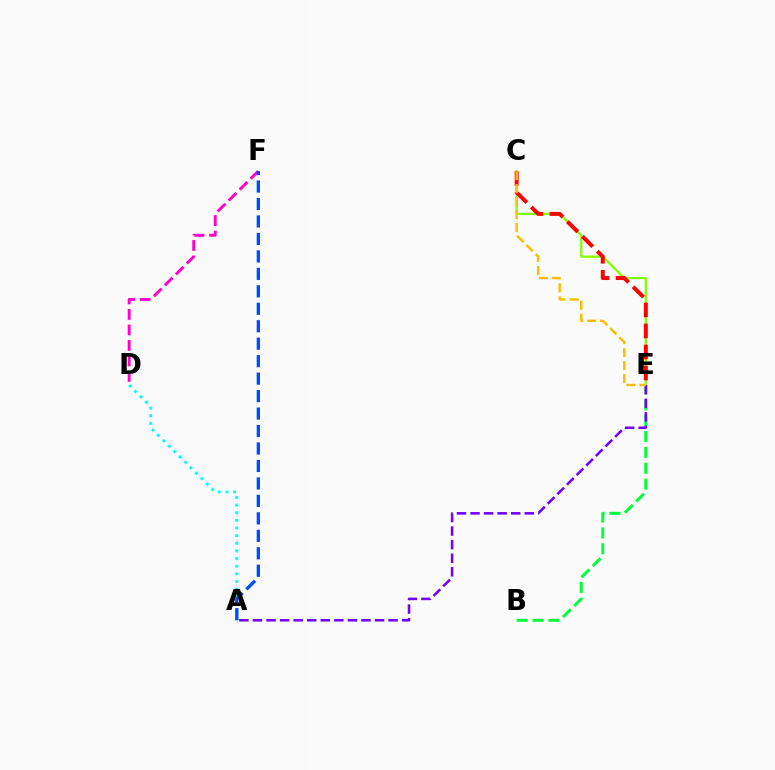{('D', 'F'): [{'color': '#ff00cf', 'line_style': 'dashed', 'thickness': 2.1}], ('C', 'E'): [{'color': '#84ff00', 'line_style': 'solid', 'thickness': 1.63}, {'color': '#ff0000', 'line_style': 'dashed', 'thickness': 2.86}, {'color': '#ffbd00', 'line_style': 'dashed', 'thickness': 1.76}], ('A', 'D'): [{'color': '#00fff6', 'line_style': 'dotted', 'thickness': 2.08}], ('B', 'E'): [{'color': '#00ff39', 'line_style': 'dashed', 'thickness': 2.15}], ('A', 'F'): [{'color': '#004bff', 'line_style': 'dashed', 'thickness': 2.37}], ('A', 'E'): [{'color': '#7200ff', 'line_style': 'dashed', 'thickness': 1.84}]}